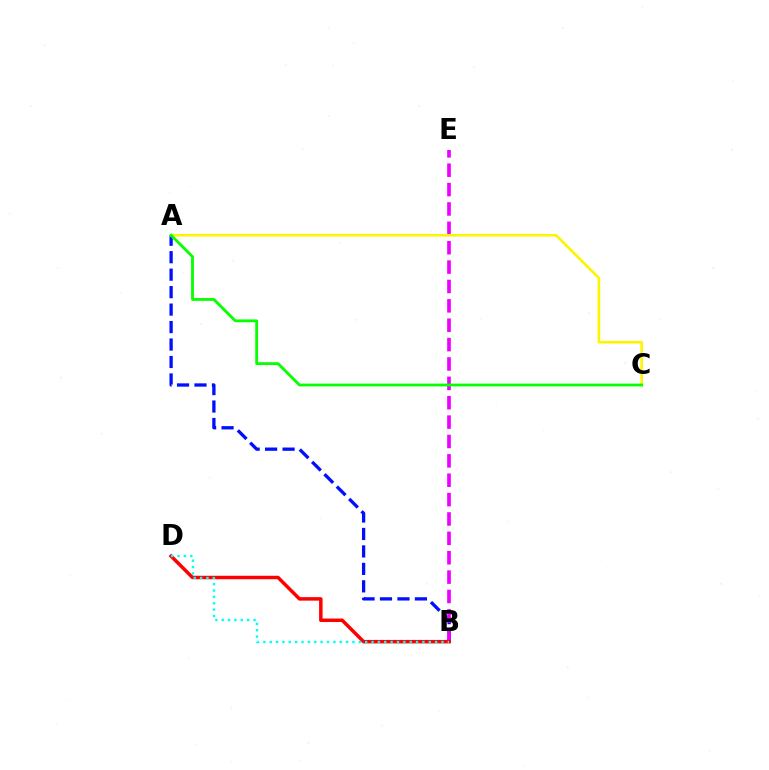{('A', 'B'): [{'color': '#0010ff', 'line_style': 'dashed', 'thickness': 2.37}], ('B', 'E'): [{'color': '#ee00ff', 'line_style': 'dashed', 'thickness': 2.63}], ('A', 'C'): [{'color': '#fcf500', 'line_style': 'solid', 'thickness': 1.89}, {'color': '#08ff00', 'line_style': 'solid', 'thickness': 2.03}], ('B', 'D'): [{'color': '#ff0000', 'line_style': 'solid', 'thickness': 2.51}, {'color': '#00fff6', 'line_style': 'dotted', 'thickness': 1.73}]}